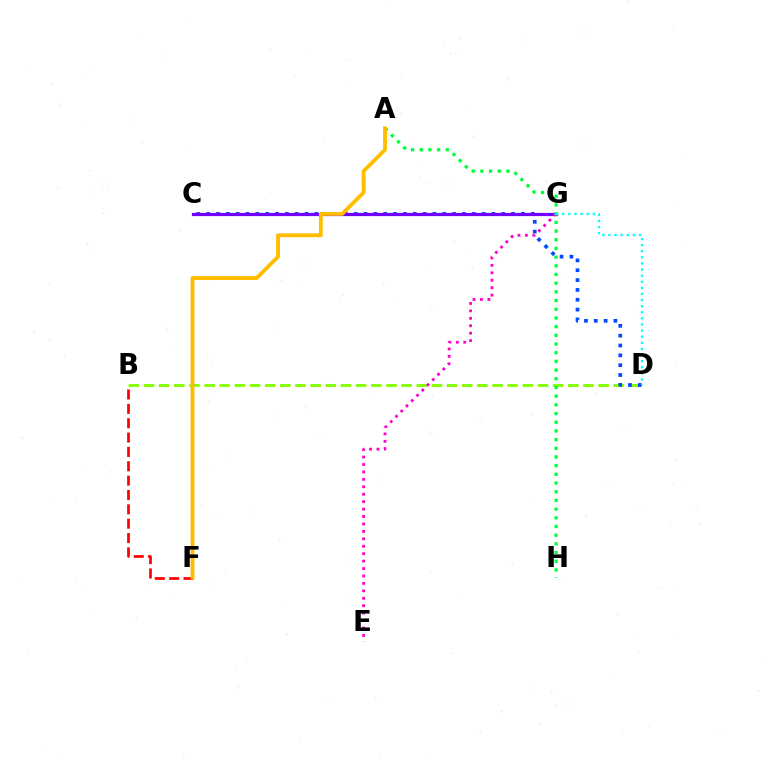{('B', 'D'): [{'color': '#84ff00', 'line_style': 'dashed', 'thickness': 2.06}], ('C', 'D'): [{'color': '#004bff', 'line_style': 'dotted', 'thickness': 2.67}], ('C', 'G'): [{'color': '#7200ff', 'line_style': 'solid', 'thickness': 2.31}], ('E', 'G'): [{'color': '#ff00cf', 'line_style': 'dotted', 'thickness': 2.02}], ('A', 'H'): [{'color': '#00ff39', 'line_style': 'dotted', 'thickness': 2.36}], ('B', 'F'): [{'color': '#ff0000', 'line_style': 'dashed', 'thickness': 1.95}], ('A', 'F'): [{'color': '#ffbd00', 'line_style': 'solid', 'thickness': 2.76}], ('D', 'G'): [{'color': '#00fff6', 'line_style': 'dotted', 'thickness': 1.66}]}